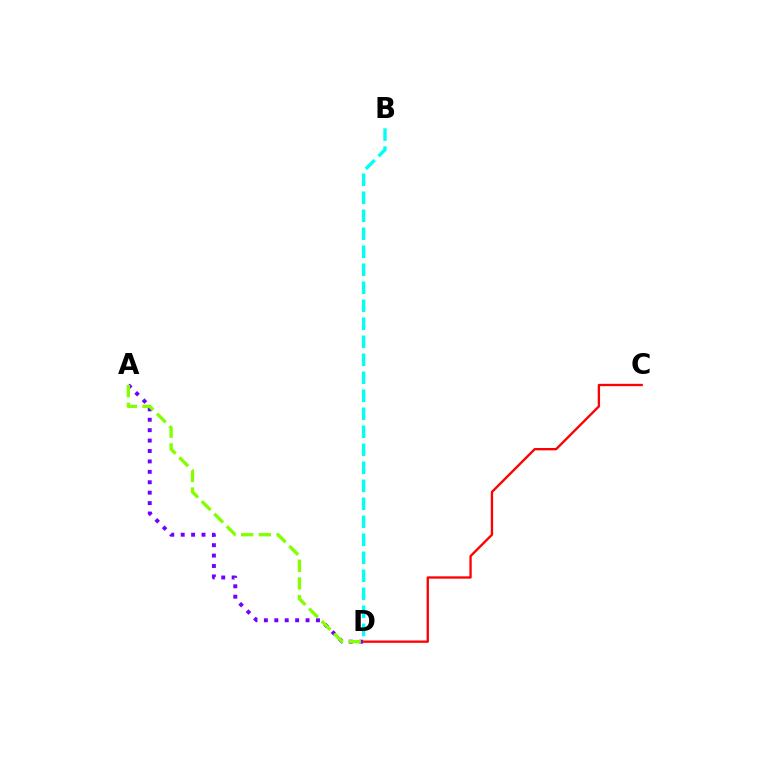{('A', 'D'): [{'color': '#7200ff', 'line_style': 'dotted', 'thickness': 2.83}, {'color': '#84ff00', 'line_style': 'dashed', 'thickness': 2.4}], ('C', 'D'): [{'color': '#ff0000', 'line_style': 'solid', 'thickness': 1.68}], ('B', 'D'): [{'color': '#00fff6', 'line_style': 'dashed', 'thickness': 2.45}]}